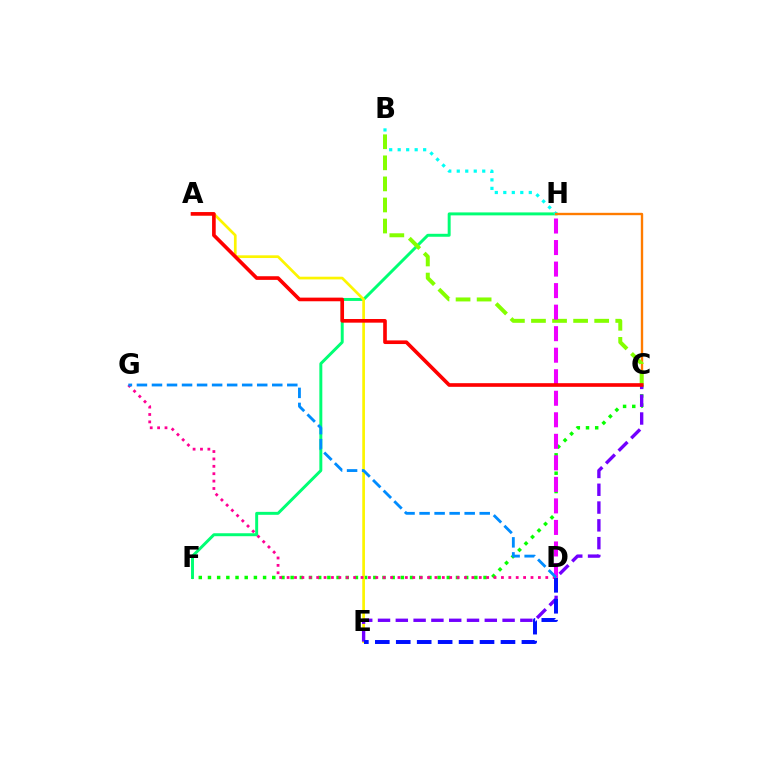{('F', 'H'): [{'color': '#00ff74', 'line_style': 'solid', 'thickness': 2.13}], ('C', 'F'): [{'color': '#08ff00', 'line_style': 'dotted', 'thickness': 2.5}], ('B', 'H'): [{'color': '#00fff6', 'line_style': 'dotted', 'thickness': 2.31}], ('A', 'E'): [{'color': '#fcf500', 'line_style': 'solid', 'thickness': 1.94}], ('D', 'G'): [{'color': '#ff0094', 'line_style': 'dotted', 'thickness': 2.01}, {'color': '#008cff', 'line_style': 'dashed', 'thickness': 2.04}], ('C', 'H'): [{'color': '#ff7c00', 'line_style': 'solid', 'thickness': 1.71}], ('C', 'E'): [{'color': '#7200ff', 'line_style': 'dashed', 'thickness': 2.42}], ('B', 'C'): [{'color': '#84ff00', 'line_style': 'dashed', 'thickness': 2.86}], ('D', 'E'): [{'color': '#0010ff', 'line_style': 'dashed', 'thickness': 2.85}], ('D', 'H'): [{'color': '#ee00ff', 'line_style': 'dashed', 'thickness': 2.92}], ('A', 'C'): [{'color': '#ff0000', 'line_style': 'solid', 'thickness': 2.62}]}